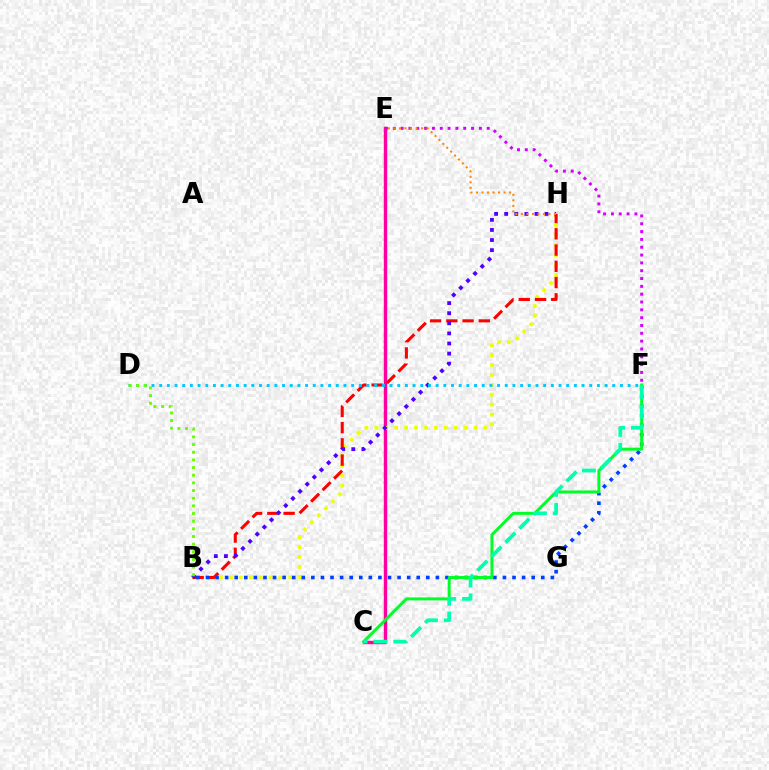{('C', 'E'): [{'color': '#ff00a0', 'line_style': 'solid', 'thickness': 2.45}], ('B', 'H'): [{'color': '#eeff00', 'line_style': 'dotted', 'thickness': 2.69}, {'color': '#ff0000', 'line_style': 'dashed', 'thickness': 2.21}, {'color': '#4f00ff', 'line_style': 'dotted', 'thickness': 2.74}], ('B', 'F'): [{'color': '#003fff', 'line_style': 'dotted', 'thickness': 2.6}], ('E', 'F'): [{'color': '#d600ff', 'line_style': 'dotted', 'thickness': 2.13}], ('C', 'F'): [{'color': '#00ff27', 'line_style': 'solid', 'thickness': 2.15}, {'color': '#00ffaf', 'line_style': 'dashed', 'thickness': 2.69}], ('E', 'H'): [{'color': '#ff8800', 'line_style': 'dotted', 'thickness': 1.5}], ('D', 'F'): [{'color': '#00c7ff', 'line_style': 'dotted', 'thickness': 2.09}], ('B', 'D'): [{'color': '#66ff00', 'line_style': 'dotted', 'thickness': 2.08}]}